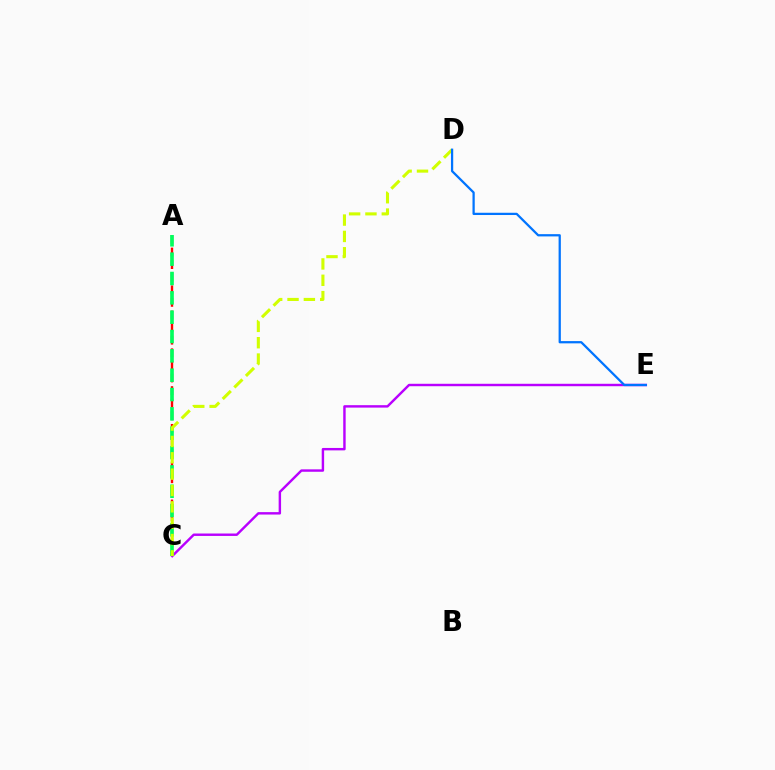{('C', 'E'): [{'color': '#b900ff', 'line_style': 'solid', 'thickness': 1.75}], ('A', 'C'): [{'color': '#ff0000', 'line_style': 'dashed', 'thickness': 1.71}, {'color': '#00ff5c', 'line_style': 'dashed', 'thickness': 2.63}], ('C', 'D'): [{'color': '#d1ff00', 'line_style': 'dashed', 'thickness': 2.22}], ('D', 'E'): [{'color': '#0074ff', 'line_style': 'solid', 'thickness': 1.62}]}